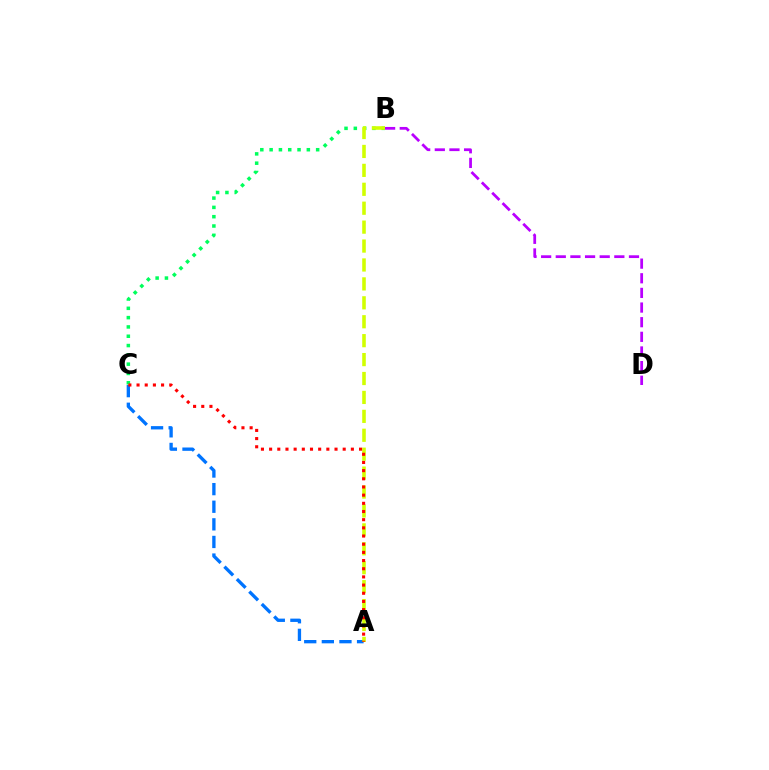{('B', 'C'): [{'color': '#00ff5c', 'line_style': 'dotted', 'thickness': 2.53}], ('A', 'C'): [{'color': '#0074ff', 'line_style': 'dashed', 'thickness': 2.39}, {'color': '#ff0000', 'line_style': 'dotted', 'thickness': 2.22}], ('B', 'D'): [{'color': '#b900ff', 'line_style': 'dashed', 'thickness': 1.99}], ('A', 'B'): [{'color': '#d1ff00', 'line_style': 'dashed', 'thickness': 2.57}]}